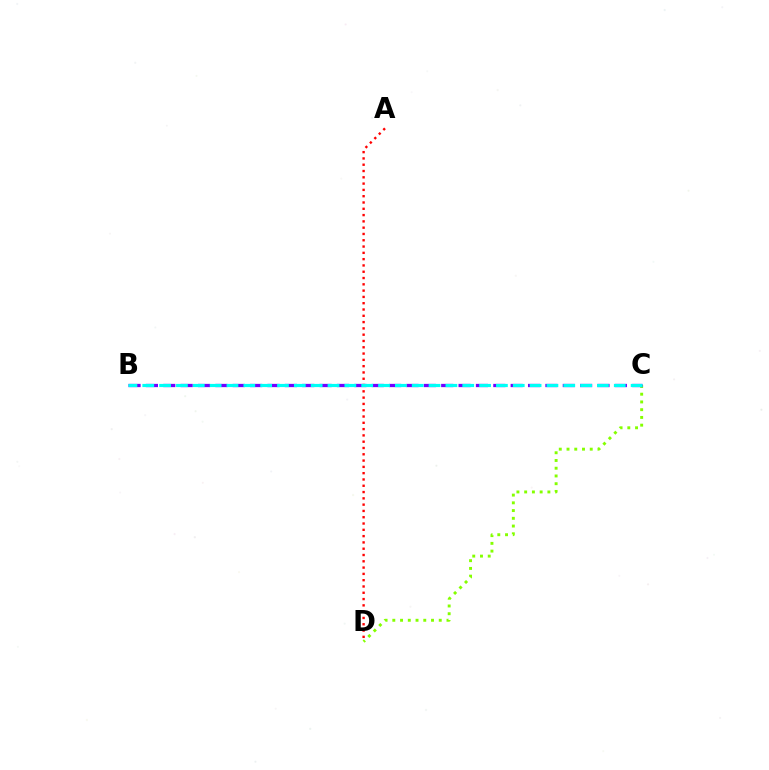{('C', 'D'): [{'color': '#84ff00', 'line_style': 'dotted', 'thickness': 2.1}], ('B', 'C'): [{'color': '#7200ff', 'line_style': 'dashed', 'thickness': 2.36}, {'color': '#00fff6', 'line_style': 'dashed', 'thickness': 2.29}], ('A', 'D'): [{'color': '#ff0000', 'line_style': 'dotted', 'thickness': 1.71}]}